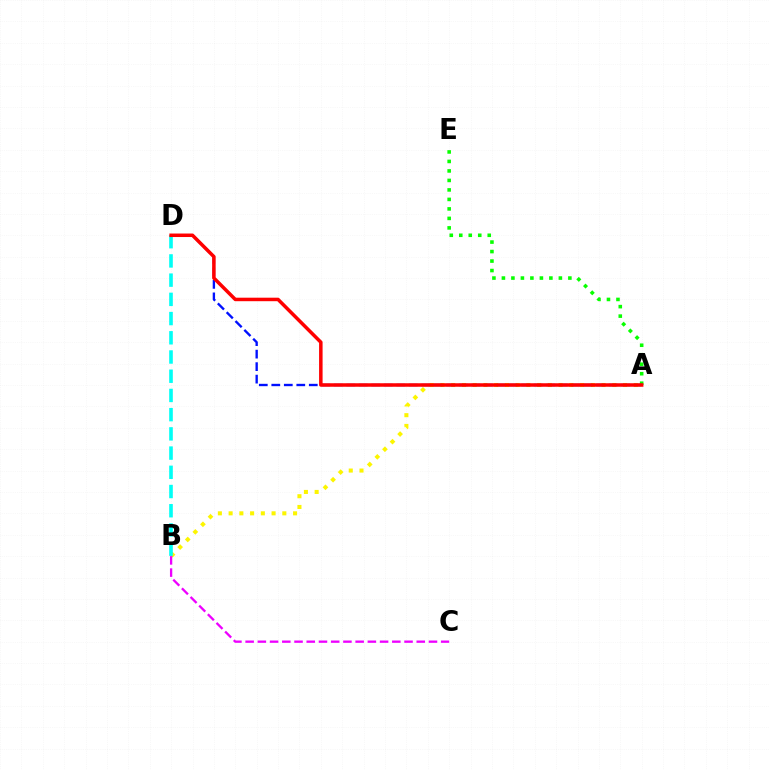{('A', 'B'): [{'color': '#fcf500', 'line_style': 'dotted', 'thickness': 2.92}], ('A', 'E'): [{'color': '#08ff00', 'line_style': 'dotted', 'thickness': 2.58}], ('B', 'C'): [{'color': '#ee00ff', 'line_style': 'dashed', 'thickness': 1.66}], ('A', 'D'): [{'color': '#0010ff', 'line_style': 'dashed', 'thickness': 1.7}, {'color': '#ff0000', 'line_style': 'solid', 'thickness': 2.53}], ('B', 'D'): [{'color': '#00fff6', 'line_style': 'dashed', 'thickness': 2.61}]}